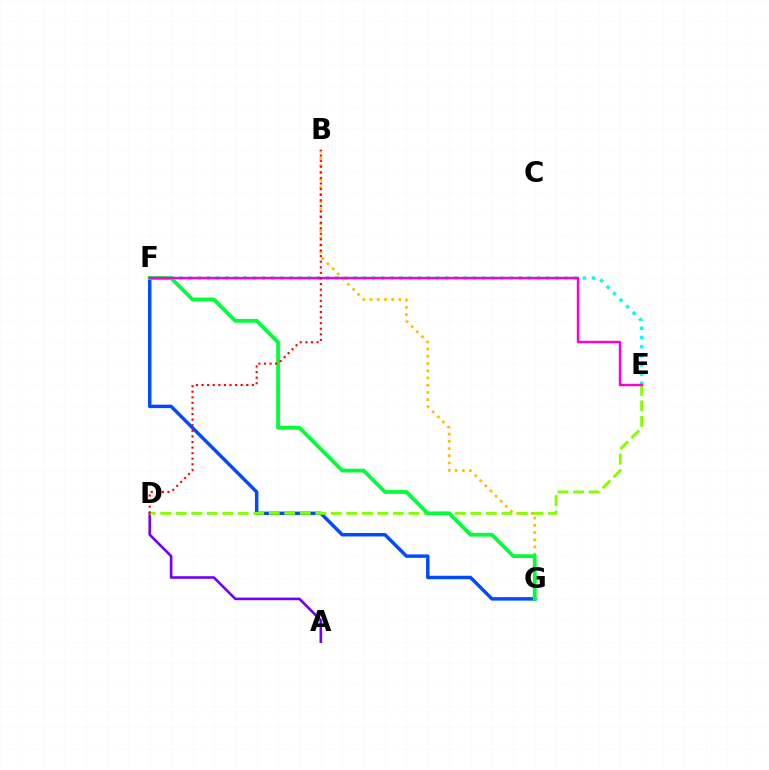{('A', 'D'): [{'color': '#7200ff', 'line_style': 'solid', 'thickness': 1.88}], ('F', 'G'): [{'color': '#004bff', 'line_style': 'solid', 'thickness': 2.49}, {'color': '#00ff39', 'line_style': 'solid', 'thickness': 2.72}], ('B', 'G'): [{'color': '#ffbd00', 'line_style': 'dotted', 'thickness': 1.96}], ('D', 'E'): [{'color': '#84ff00', 'line_style': 'dashed', 'thickness': 2.11}], ('E', 'F'): [{'color': '#00fff6', 'line_style': 'dotted', 'thickness': 2.49}, {'color': '#ff00cf', 'line_style': 'solid', 'thickness': 1.76}], ('B', 'D'): [{'color': '#ff0000', 'line_style': 'dotted', 'thickness': 1.52}]}